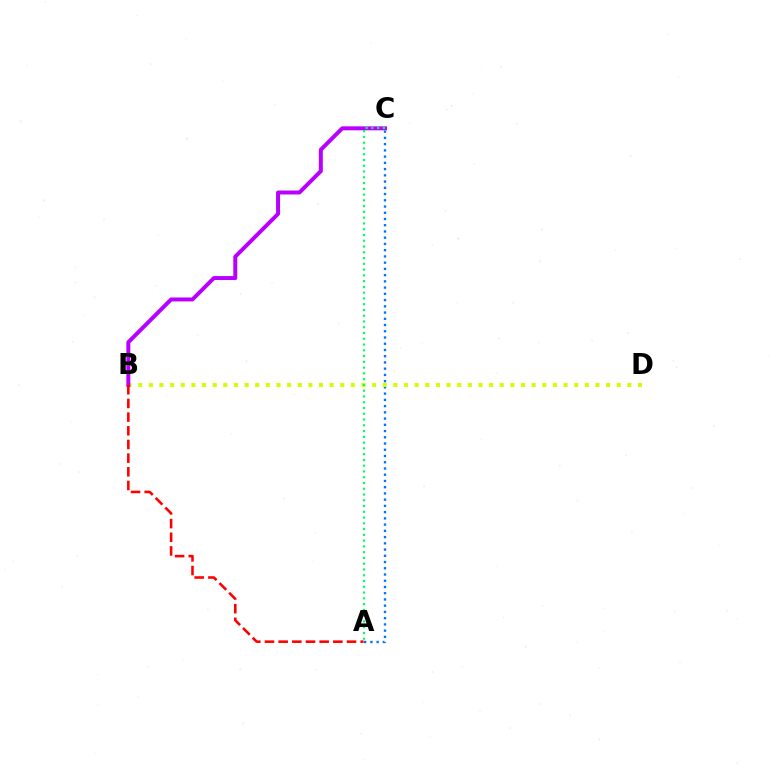{('A', 'C'): [{'color': '#0074ff', 'line_style': 'dotted', 'thickness': 1.69}, {'color': '#00ff5c', 'line_style': 'dotted', 'thickness': 1.57}], ('B', 'D'): [{'color': '#d1ff00', 'line_style': 'dotted', 'thickness': 2.89}], ('B', 'C'): [{'color': '#b900ff', 'line_style': 'solid', 'thickness': 2.86}], ('A', 'B'): [{'color': '#ff0000', 'line_style': 'dashed', 'thickness': 1.86}]}